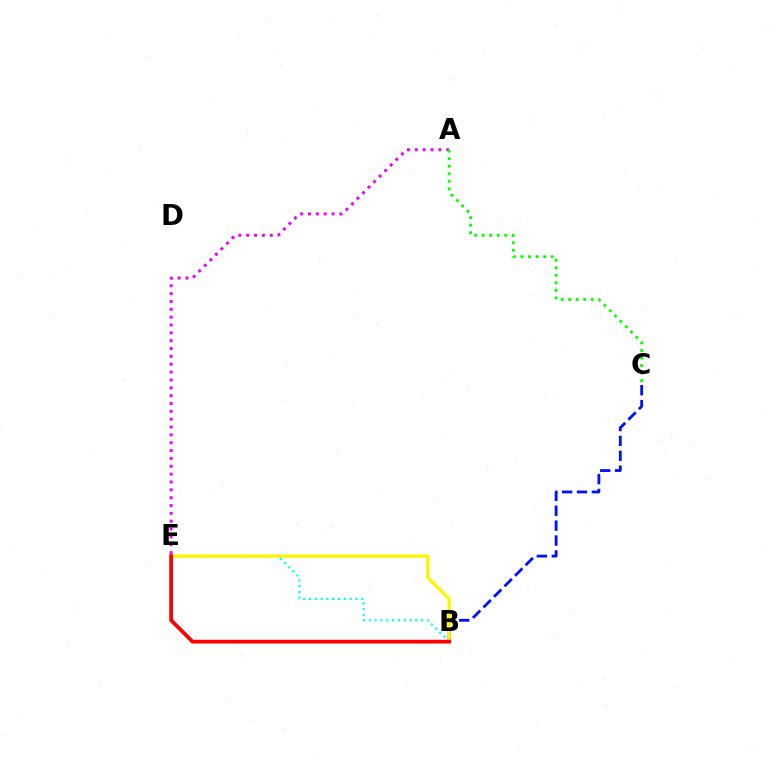{('A', 'E'): [{'color': '#ee00ff', 'line_style': 'dotted', 'thickness': 2.13}], ('B', 'C'): [{'color': '#0010ff', 'line_style': 'dashed', 'thickness': 2.02}], ('A', 'C'): [{'color': '#08ff00', 'line_style': 'dotted', 'thickness': 2.05}], ('B', 'E'): [{'color': '#00fff6', 'line_style': 'dotted', 'thickness': 1.58}, {'color': '#fcf500', 'line_style': 'solid', 'thickness': 2.36}, {'color': '#ff0000', 'line_style': 'solid', 'thickness': 2.71}]}